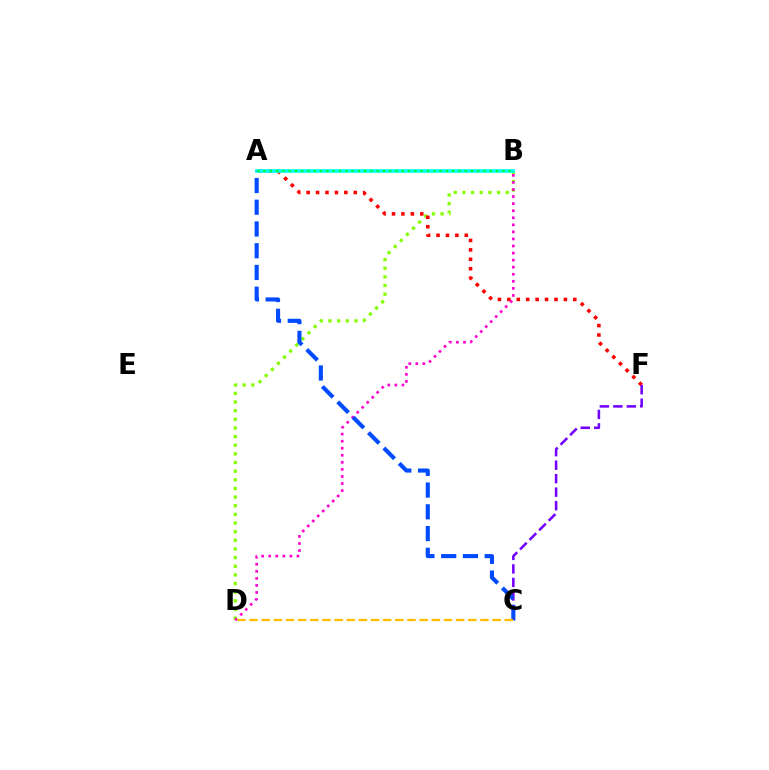{('B', 'D'): [{'color': '#84ff00', 'line_style': 'dotted', 'thickness': 2.35}, {'color': '#ff00cf', 'line_style': 'dotted', 'thickness': 1.92}], ('A', 'F'): [{'color': '#ff0000', 'line_style': 'dotted', 'thickness': 2.56}], ('A', 'B'): [{'color': '#00fff6', 'line_style': 'solid', 'thickness': 2.64}, {'color': '#00ff39', 'line_style': 'dotted', 'thickness': 1.71}], ('C', 'F'): [{'color': '#7200ff', 'line_style': 'dashed', 'thickness': 1.83}], ('A', 'C'): [{'color': '#004bff', 'line_style': 'dashed', 'thickness': 2.95}], ('C', 'D'): [{'color': '#ffbd00', 'line_style': 'dashed', 'thickness': 1.65}]}